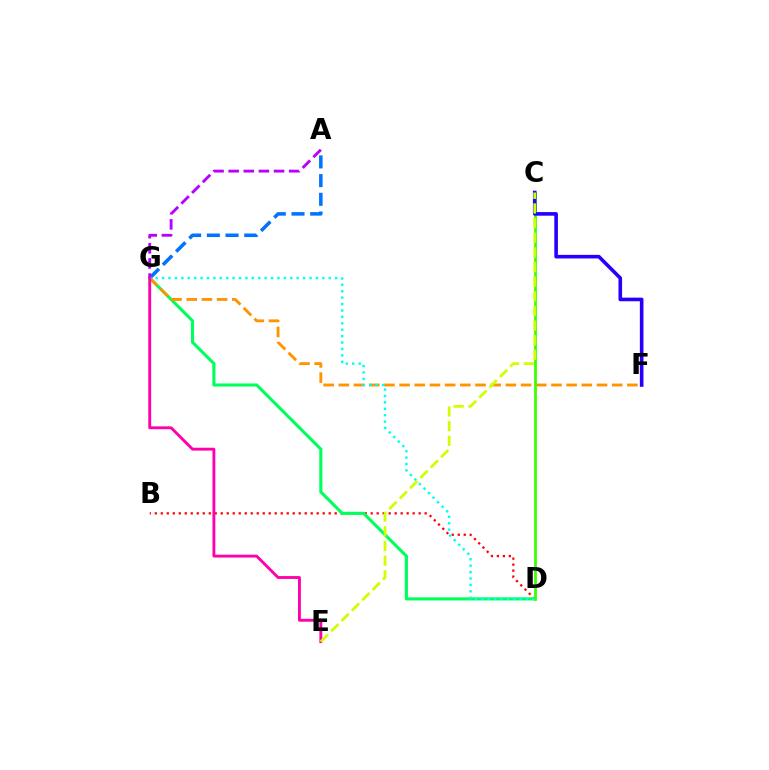{('B', 'D'): [{'color': '#ff0000', 'line_style': 'dotted', 'thickness': 1.63}], ('D', 'G'): [{'color': '#00ff5c', 'line_style': 'solid', 'thickness': 2.23}, {'color': '#00fff6', 'line_style': 'dotted', 'thickness': 1.74}], ('A', 'G'): [{'color': '#0074ff', 'line_style': 'dashed', 'thickness': 2.54}, {'color': '#b900ff', 'line_style': 'dashed', 'thickness': 2.05}], ('F', 'G'): [{'color': '#ff9400', 'line_style': 'dashed', 'thickness': 2.06}], ('C', 'D'): [{'color': '#3dff00', 'line_style': 'solid', 'thickness': 2.0}], ('C', 'F'): [{'color': '#2500ff', 'line_style': 'solid', 'thickness': 2.6}], ('E', 'G'): [{'color': '#ff00ac', 'line_style': 'solid', 'thickness': 2.07}], ('C', 'E'): [{'color': '#d1ff00', 'line_style': 'dashed', 'thickness': 1.99}]}